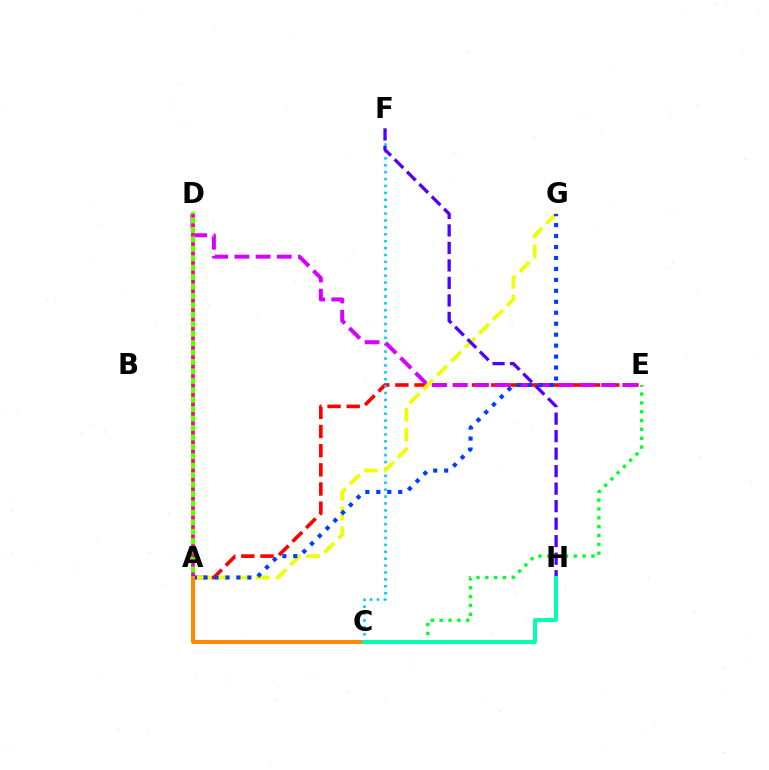{('A', 'E'): [{'color': '#ff0000', 'line_style': 'dashed', 'thickness': 2.6}], ('C', 'F'): [{'color': '#00c7ff', 'line_style': 'dotted', 'thickness': 1.88}], ('D', 'E'): [{'color': '#d600ff', 'line_style': 'dashed', 'thickness': 2.88}], ('A', 'D'): [{'color': '#66ff00', 'line_style': 'solid', 'thickness': 2.95}, {'color': '#ff00a0', 'line_style': 'dotted', 'thickness': 2.56}], ('A', 'G'): [{'color': '#eeff00', 'line_style': 'dashed', 'thickness': 2.68}, {'color': '#003fff', 'line_style': 'dotted', 'thickness': 2.98}], ('A', 'C'): [{'color': '#ff8800', 'line_style': 'solid', 'thickness': 2.88}], ('F', 'H'): [{'color': '#4f00ff', 'line_style': 'dashed', 'thickness': 2.38}], ('C', 'E'): [{'color': '#00ff27', 'line_style': 'dotted', 'thickness': 2.4}], ('C', 'H'): [{'color': '#00ffaf', 'line_style': 'solid', 'thickness': 2.83}]}